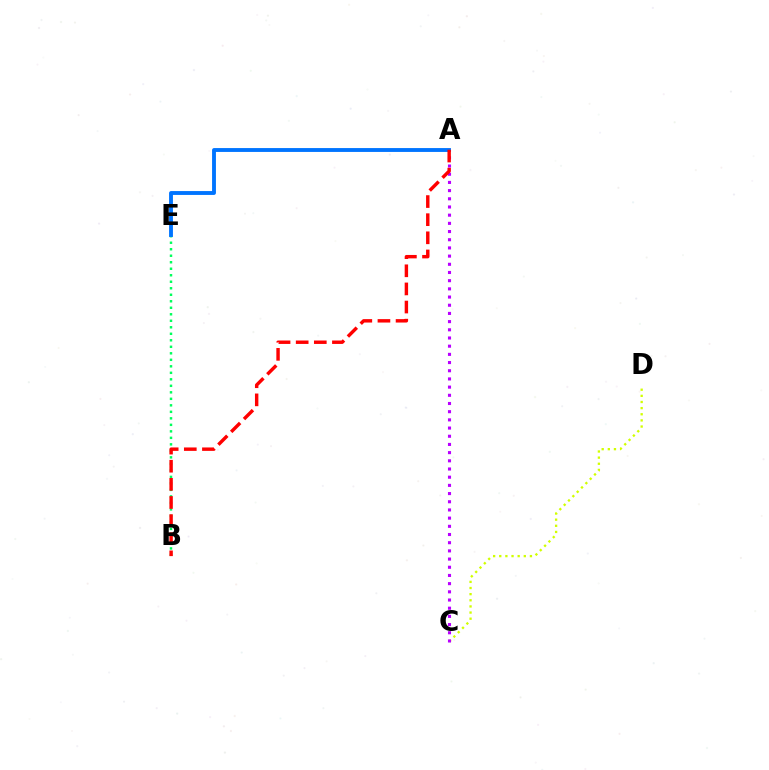{('C', 'D'): [{'color': '#d1ff00', 'line_style': 'dotted', 'thickness': 1.67}], ('B', 'E'): [{'color': '#00ff5c', 'line_style': 'dotted', 'thickness': 1.77}], ('A', 'C'): [{'color': '#b900ff', 'line_style': 'dotted', 'thickness': 2.22}], ('A', 'E'): [{'color': '#0074ff', 'line_style': 'solid', 'thickness': 2.78}], ('A', 'B'): [{'color': '#ff0000', 'line_style': 'dashed', 'thickness': 2.46}]}